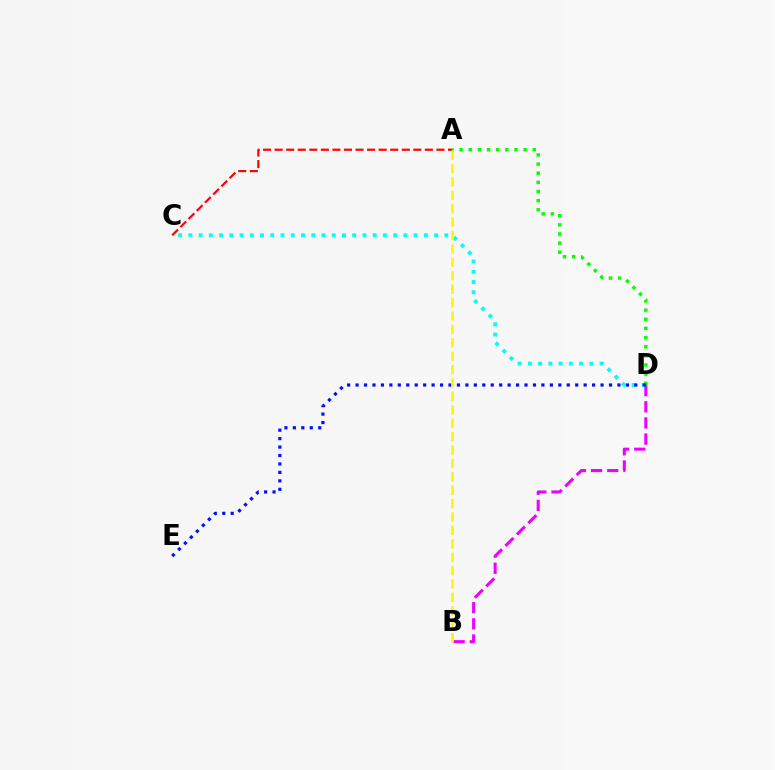{('B', 'D'): [{'color': '#ee00ff', 'line_style': 'dashed', 'thickness': 2.19}], ('C', 'D'): [{'color': '#00fff6', 'line_style': 'dotted', 'thickness': 2.78}], ('A', 'D'): [{'color': '#08ff00', 'line_style': 'dotted', 'thickness': 2.48}], ('A', 'C'): [{'color': '#ff0000', 'line_style': 'dashed', 'thickness': 1.57}], ('D', 'E'): [{'color': '#0010ff', 'line_style': 'dotted', 'thickness': 2.3}], ('A', 'B'): [{'color': '#fcf500', 'line_style': 'dashed', 'thickness': 1.82}]}